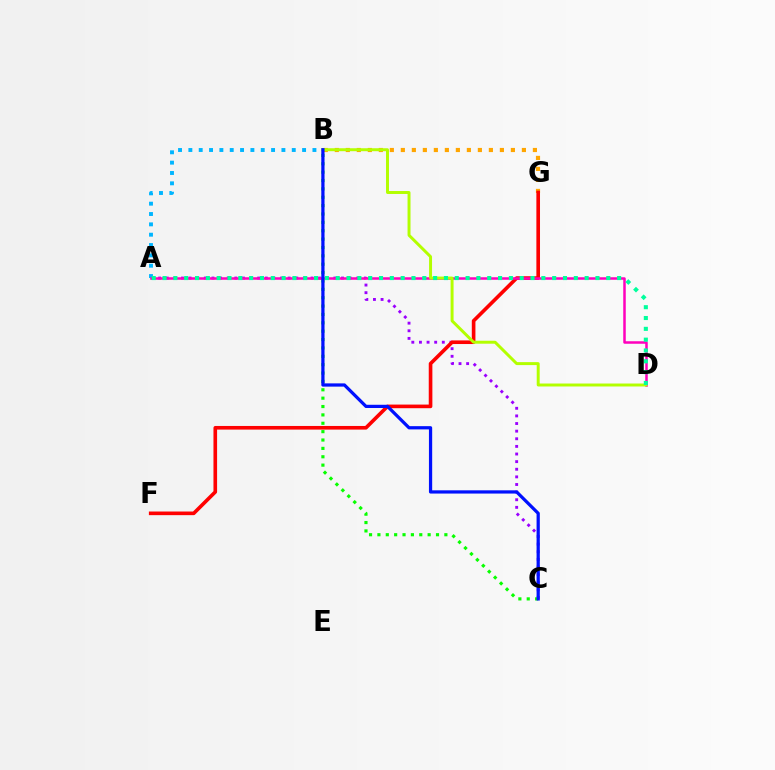{('A', 'C'): [{'color': '#9b00ff', 'line_style': 'dotted', 'thickness': 2.07}], ('A', 'B'): [{'color': '#00b5ff', 'line_style': 'dotted', 'thickness': 2.81}], ('B', 'G'): [{'color': '#ffa500', 'line_style': 'dotted', 'thickness': 2.99}], ('F', 'G'): [{'color': '#ff0000', 'line_style': 'solid', 'thickness': 2.61}], ('B', 'C'): [{'color': '#08ff00', 'line_style': 'dotted', 'thickness': 2.27}, {'color': '#0010ff', 'line_style': 'solid', 'thickness': 2.33}], ('A', 'D'): [{'color': '#ff00bd', 'line_style': 'solid', 'thickness': 1.81}, {'color': '#00ff9d', 'line_style': 'dotted', 'thickness': 2.94}], ('B', 'D'): [{'color': '#b3ff00', 'line_style': 'solid', 'thickness': 2.13}]}